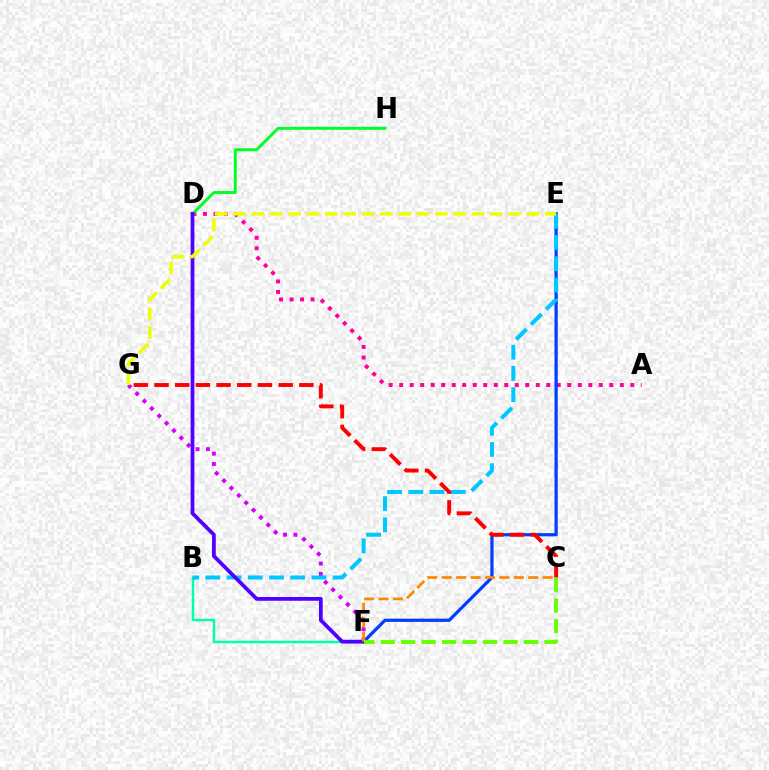{('A', 'D'): [{'color': '#ff00a0', 'line_style': 'dotted', 'thickness': 2.85}], ('D', 'H'): [{'color': '#00ff27', 'line_style': 'solid', 'thickness': 2.11}], ('E', 'F'): [{'color': '#003fff', 'line_style': 'solid', 'thickness': 2.33}], ('F', 'G'): [{'color': '#d600ff', 'line_style': 'dotted', 'thickness': 2.83}], ('B', 'F'): [{'color': '#00ffaf', 'line_style': 'solid', 'thickness': 1.75}], ('B', 'E'): [{'color': '#00c7ff', 'line_style': 'dashed', 'thickness': 2.88}], ('D', 'F'): [{'color': '#4f00ff', 'line_style': 'solid', 'thickness': 2.71}], ('C', 'G'): [{'color': '#ff0000', 'line_style': 'dashed', 'thickness': 2.81}], ('C', 'F'): [{'color': '#ff8800', 'line_style': 'dashed', 'thickness': 1.96}, {'color': '#66ff00', 'line_style': 'dashed', 'thickness': 2.78}], ('E', 'G'): [{'color': '#eeff00', 'line_style': 'dashed', 'thickness': 2.49}]}